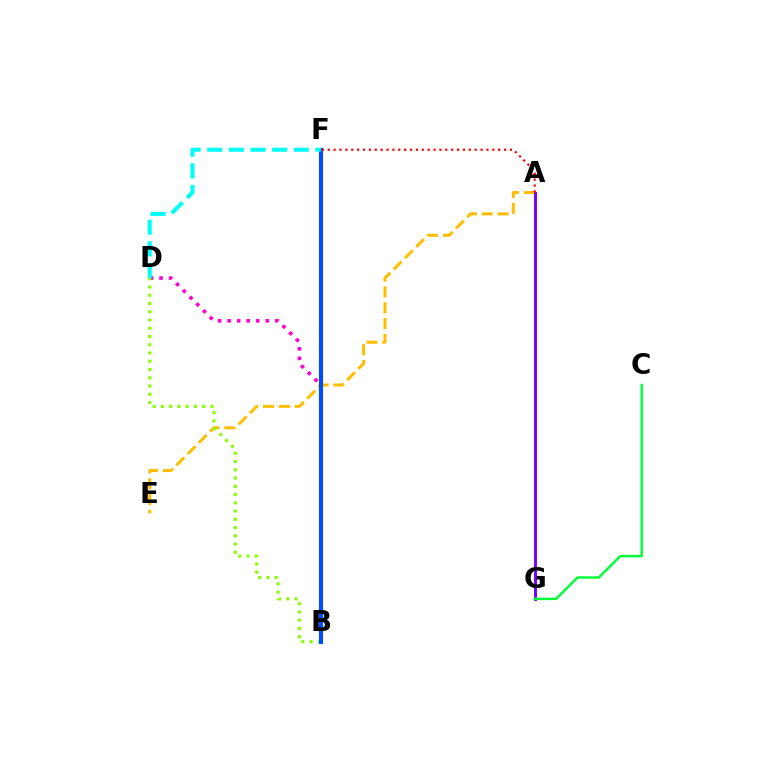{('A', 'E'): [{'color': '#ffbd00', 'line_style': 'dashed', 'thickness': 2.15}], ('A', 'G'): [{'color': '#7200ff', 'line_style': 'solid', 'thickness': 2.08}], ('B', 'D'): [{'color': '#ff00cf', 'line_style': 'dotted', 'thickness': 2.59}, {'color': '#84ff00', 'line_style': 'dotted', 'thickness': 2.24}], ('B', 'F'): [{'color': '#004bff', 'line_style': 'solid', 'thickness': 2.97}], ('C', 'G'): [{'color': '#00ff39', 'line_style': 'solid', 'thickness': 1.77}], ('A', 'F'): [{'color': '#ff0000', 'line_style': 'dotted', 'thickness': 1.6}], ('D', 'F'): [{'color': '#00fff6', 'line_style': 'dashed', 'thickness': 2.94}]}